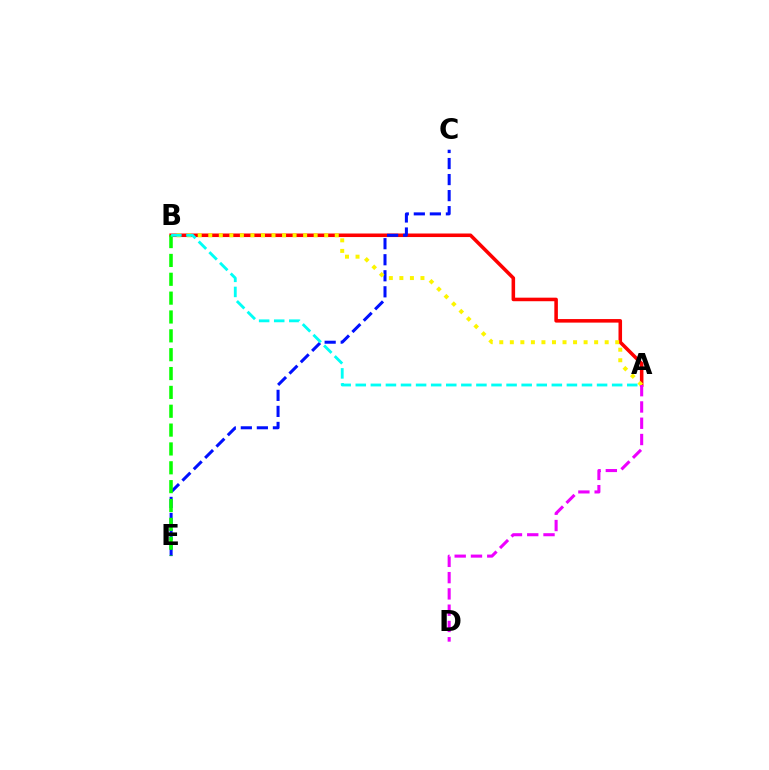{('A', 'B'): [{'color': '#ff0000', 'line_style': 'solid', 'thickness': 2.56}, {'color': '#fcf500', 'line_style': 'dotted', 'thickness': 2.86}, {'color': '#00fff6', 'line_style': 'dashed', 'thickness': 2.05}], ('C', 'E'): [{'color': '#0010ff', 'line_style': 'dashed', 'thickness': 2.18}], ('B', 'E'): [{'color': '#08ff00', 'line_style': 'dashed', 'thickness': 2.56}], ('A', 'D'): [{'color': '#ee00ff', 'line_style': 'dashed', 'thickness': 2.21}]}